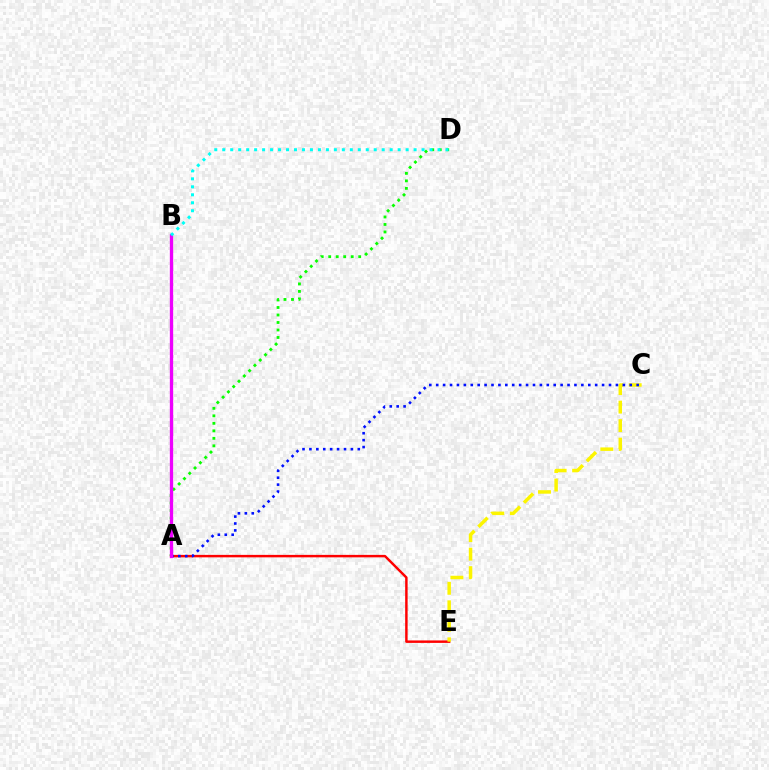{('A', 'D'): [{'color': '#08ff00', 'line_style': 'dotted', 'thickness': 2.04}], ('A', 'E'): [{'color': '#ff0000', 'line_style': 'solid', 'thickness': 1.77}], ('C', 'E'): [{'color': '#fcf500', 'line_style': 'dashed', 'thickness': 2.51}], ('A', 'C'): [{'color': '#0010ff', 'line_style': 'dotted', 'thickness': 1.88}], ('A', 'B'): [{'color': '#ee00ff', 'line_style': 'solid', 'thickness': 2.38}], ('B', 'D'): [{'color': '#00fff6', 'line_style': 'dotted', 'thickness': 2.17}]}